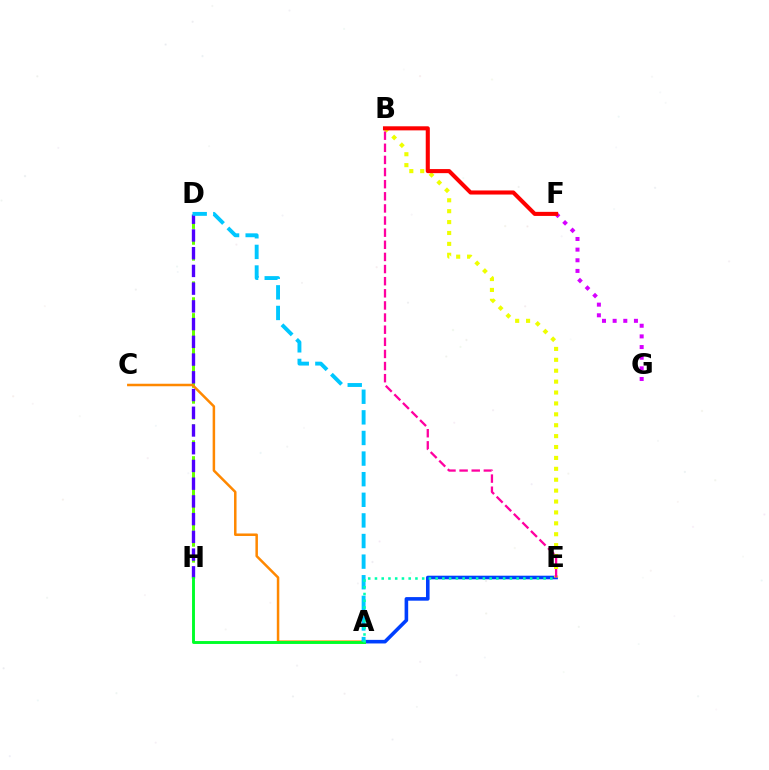{('D', 'H'): [{'color': '#66ff00', 'line_style': 'dashed', 'thickness': 2.16}, {'color': '#4f00ff', 'line_style': 'dashed', 'thickness': 2.41}], ('A', 'C'): [{'color': '#ff8800', 'line_style': 'solid', 'thickness': 1.8}], ('A', 'E'): [{'color': '#003fff', 'line_style': 'solid', 'thickness': 2.59}, {'color': '#00ffaf', 'line_style': 'dotted', 'thickness': 1.83}], ('B', 'E'): [{'color': '#eeff00', 'line_style': 'dotted', 'thickness': 2.96}, {'color': '#ff00a0', 'line_style': 'dashed', 'thickness': 1.65}], ('A', 'H'): [{'color': '#00ff27', 'line_style': 'solid', 'thickness': 2.09}], ('F', 'G'): [{'color': '#d600ff', 'line_style': 'dotted', 'thickness': 2.89}], ('A', 'D'): [{'color': '#00c7ff', 'line_style': 'dashed', 'thickness': 2.8}], ('B', 'F'): [{'color': '#ff0000', 'line_style': 'solid', 'thickness': 2.94}]}